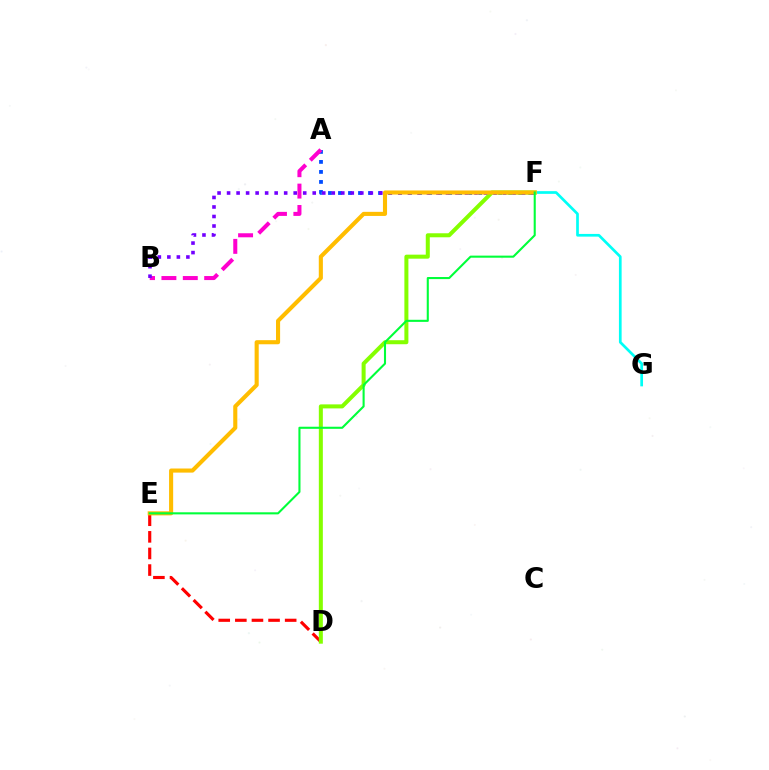{('D', 'E'): [{'color': '#ff0000', 'line_style': 'dashed', 'thickness': 2.26}], ('A', 'F'): [{'color': '#004bff', 'line_style': 'dotted', 'thickness': 2.72}], ('D', 'F'): [{'color': '#84ff00', 'line_style': 'solid', 'thickness': 2.89}], ('A', 'B'): [{'color': '#ff00cf', 'line_style': 'dashed', 'thickness': 2.9}], ('F', 'G'): [{'color': '#00fff6', 'line_style': 'solid', 'thickness': 1.95}], ('B', 'F'): [{'color': '#7200ff', 'line_style': 'dotted', 'thickness': 2.59}], ('E', 'F'): [{'color': '#ffbd00', 'line_style': 'solid', 'thickness': 2.95}, {'color': '#00ff39', 'line_style': 'solid', 'thickness': 1.5}]}